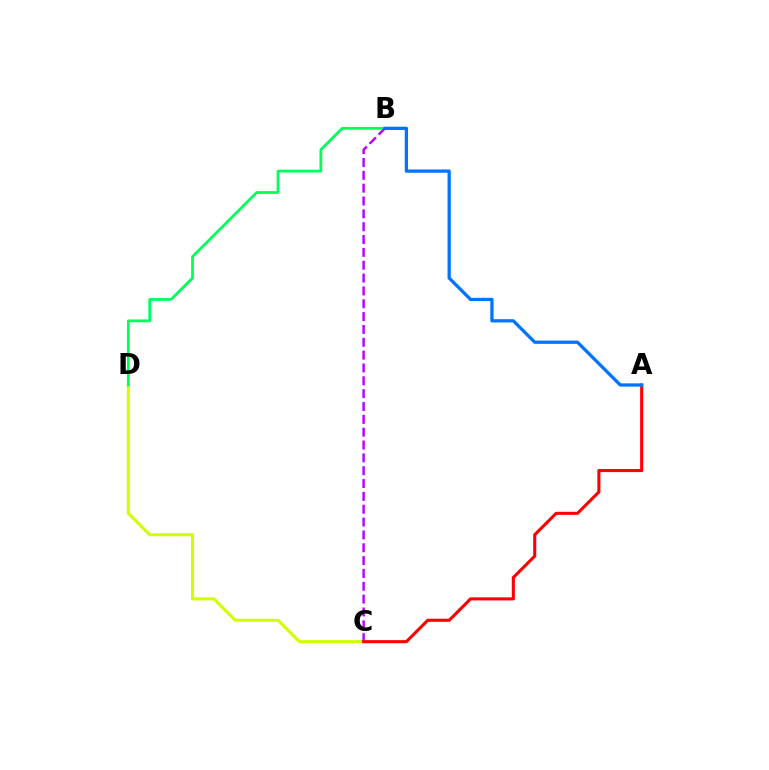{('C', 'D'): [{'color': '#d1ff00', 'line_style': 'solid', 'thickness': 2.21}], ('B', 'D'): [{'color': '#00ff5c', 'line_style': 'solid', 'thickness': 2.0}], ('B', 'C'): [{'color': '#b900ff', 'line_style': 'dashed', 'thickness': 1.74}], ('A', 'C'): [{'color': '#ff0000', 'line_style': 'solid', 'thickness': 2.22}], ('A', 'B'): [{'color': '#0074ff', 'line_style': 'solid', 'thickness': 2.35}]}